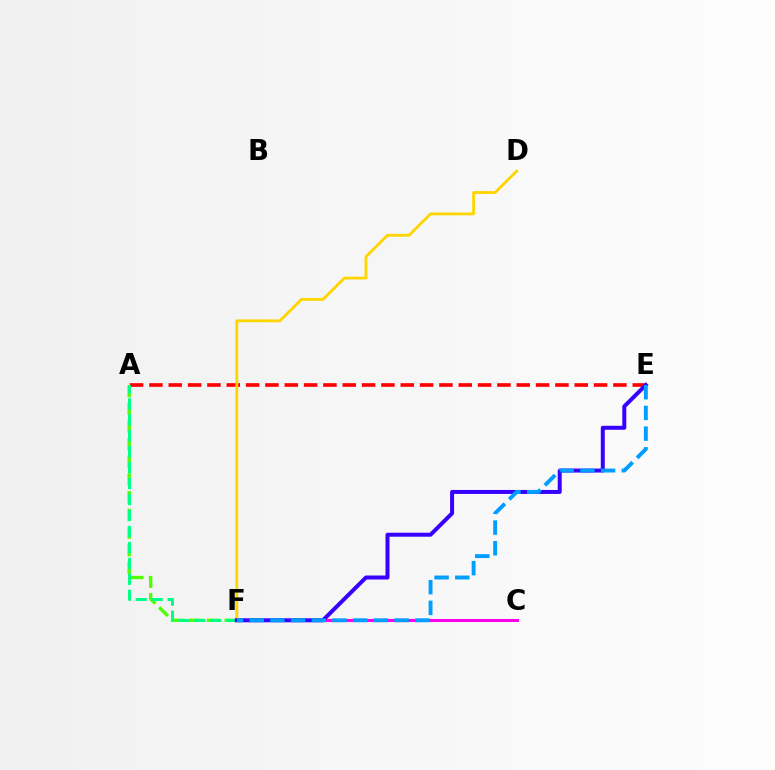{('A', 'E'): [{'color': '#ff0000', 'line_style': 'dashed', 'thickness': 2.63}], ('C', 'F'): [{'color': '#ff00ed', 'line_style': 'solid', 'thickness': 2.2}], ('A', 'F'): [{'color': '#4fff00', 'line_style': 'dashed', 'thickness': 2.4}, {'color': '#00ff86', 'line_style': 'dashed', 'thickness': 2.17}], ('D', 'F'): [{'color': '#ffd500', 'line_style': 'solid', 'thickness': 2.04}], ('E', 'F'): [{'color': '#3700ff', 'line_style': 'solid', 'thickness': 2.87}, {'color': '#009eff', 'line_style': 'dashed', 'thickness': 2.81}]}